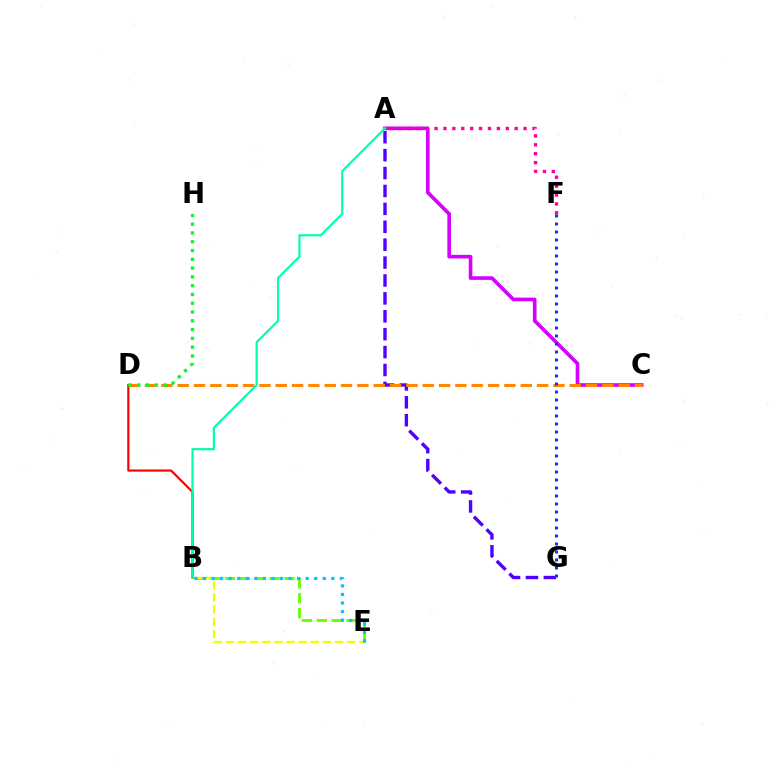{('B', 'E'): [{'color': '#66ff00', 'line_style': 'dashed', 'thickness': 2.02}, {'color': '#eeff00', 'line_style': 'dashed', 'thickness': 1.64}, {'color': '#00c7ff', 'line_style': 'dotted', 'thickness': 2.32}], ('A', 'C'): [{'color': '#d600ff', 'line_style': 'solid', 'thickness': 2.62}], ('A', 'F'): [{'color': '#ff00a0', 'line_style': 'dotted', 'thickness': 2.42}], ('B', 'D'): [{'color': '#ff0000', 'line_style': 'solid', 'thickness': 1.58}], ('A', 'G'): [{'color': '#4f00ff', 'line_style': 'dashed', 'thickness': 2.43}], ('C', 'D'): [{'color': '#ff8800', 'line_style': 'dashed', 'thickness': 2.22}], ('A', 'B'): [{'color': '#00ffaf', 'line_style': 'solid', 'thickness': 1.58}], ('D', 'H'): [{'color': '#00ff27', 'line_style': 'dotted', 'thickness': 2.39}], ('F', 'G'): [{'color': '#003fff', 'line_style': 'dotted', 'thickness': 2.17}]}